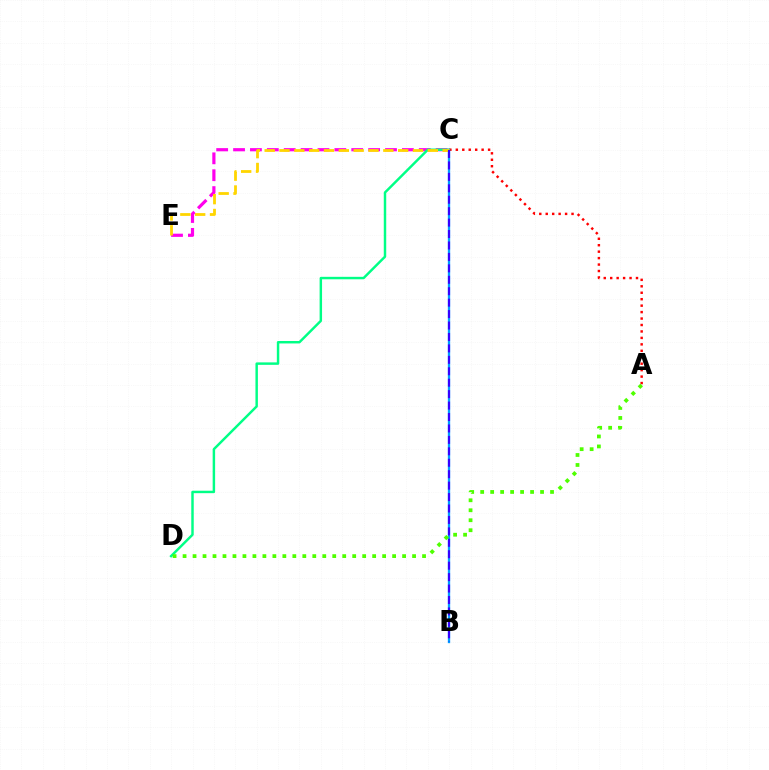{('C', 'E'): [{'color': '#ff00ed', 'line_style': 'dashed', 'thickness': 2.29}, {'color': '#ffd500', 'line_style': 'dashed', 'thickness': 2.02}], ('C', 'D'): [{'color': '#00ff86', 'line_style': 'solid', 'thickness': 1.77}], ('A', 'C'): [{'color': '#ff0000', 'line_style': 'dotted', 'thickness': 1.75}], ('B', 'C'): [{'color': '#009eff', 'line_style': 'solid', 'thickness': 1.67}, {'color': '#3700ff', 'line_style': 'dashed', 'thickness': 1.55}], ('A', 'D'): [{'color': '#4fff00', 'line_style': 'dotted', 'thickness': 2.71}]}